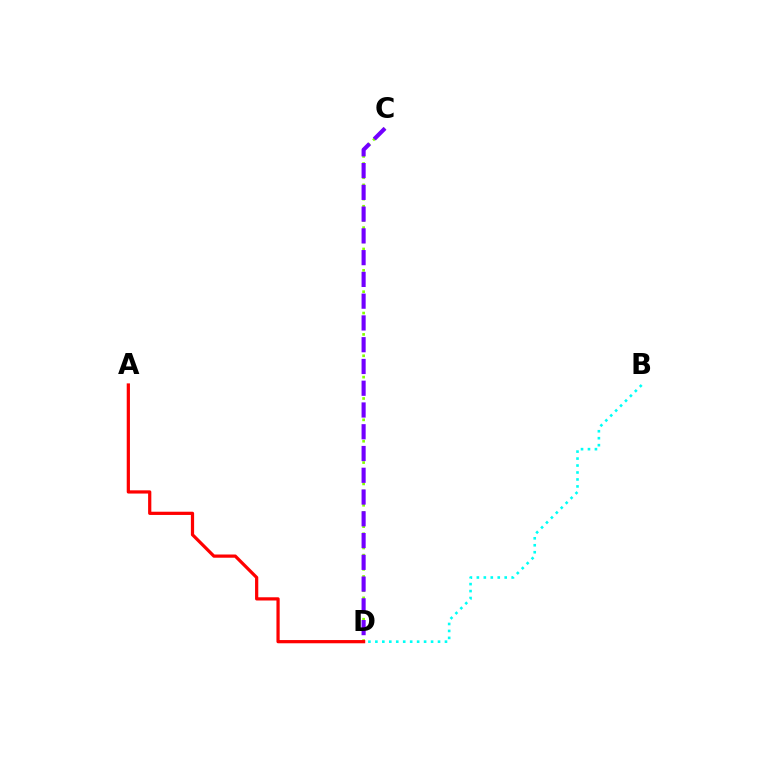{('B', 'D'): [{'color': '#00fff6', 'line_style': 'dotted', 'thickness': 1.89}], ('C', 'D'): [{'color': '#84ff00', 'line_style': 'dotted', 'thickness': 1.93}, {'color': '#7200ff', 'line_style': 'dashed', 'thickness': 2.96}], ('A', 'D'): [{'color': '#ff0000', 'line_style': 'solid', 'thickness': 2.32}]}